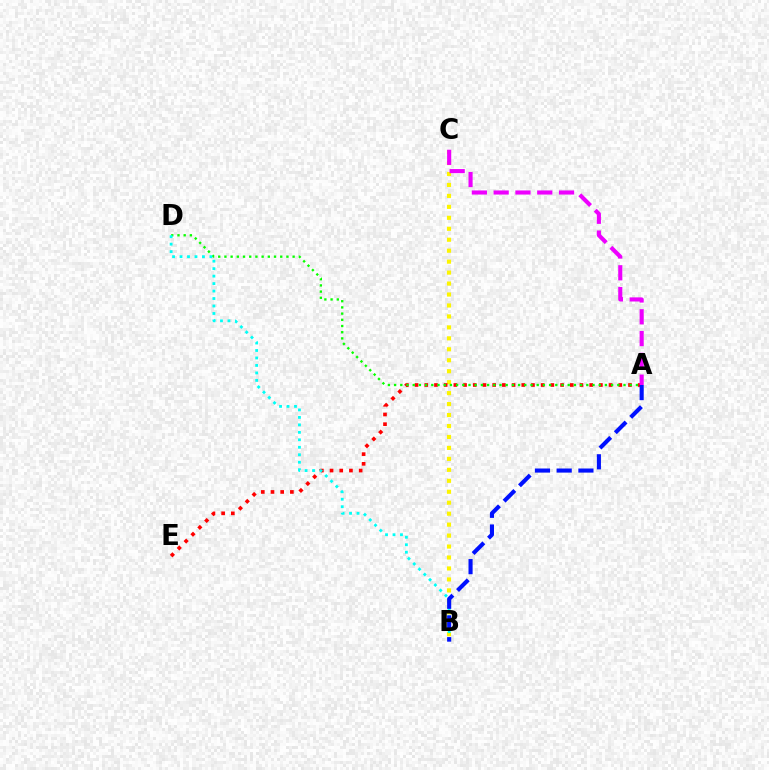{('B', 'C'): [{'color': '#fcf500', 'line_style': 'dotted', 'thickness': 2.98}], ('A', 'E'): [{'color': '#ff0000', 'line_style': 'dotted', 'thickness': 2.64}], ('A', 'D'): [{'color': '#08ff00', 'line_style': 'dotted', 'thickness': 1.68}], ('B', 'D'): [{'color': '#00fff6', 'line_style': 'dotted', 'thickness': 2.03}], ('A', 'B'): [{'color': '#0010ff', 'line_style': 'dashed', 'thickness': 2.95}], ('A', 'C'): [{'color': '#ee00ff', 'line_style': 'dashed', 'thickness': 2.96}]}